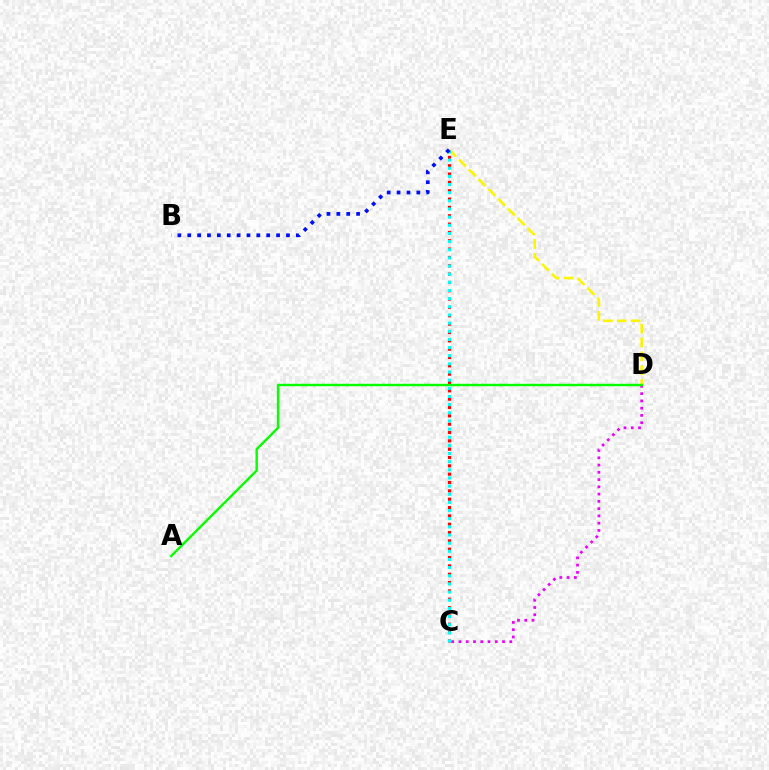{('D', 'E'): [{'color': '#fcf500', 'line_style': 'dashed', 'thickness': 1.88}], ('C', 'D'): [{'color': '#ee00ff', 'line_style': 'dotted', 'thickness': 1.97}], ('C', 'E'): [{'color': '#ff0000', 'line_style': 'dotted', 'thickness': 2.27}, {'color': '#00fff6', 'line_style': 'dotted', 'thickness': 2.21}], ('A', 'D'): [{'color': '#08ff00', 'line_style': 'solid', 'thickness': 1.74}], ('B', 'E'): [{'color': '#0010ff', 'line_style': 'dotted', 'thickness': 2.68}]}